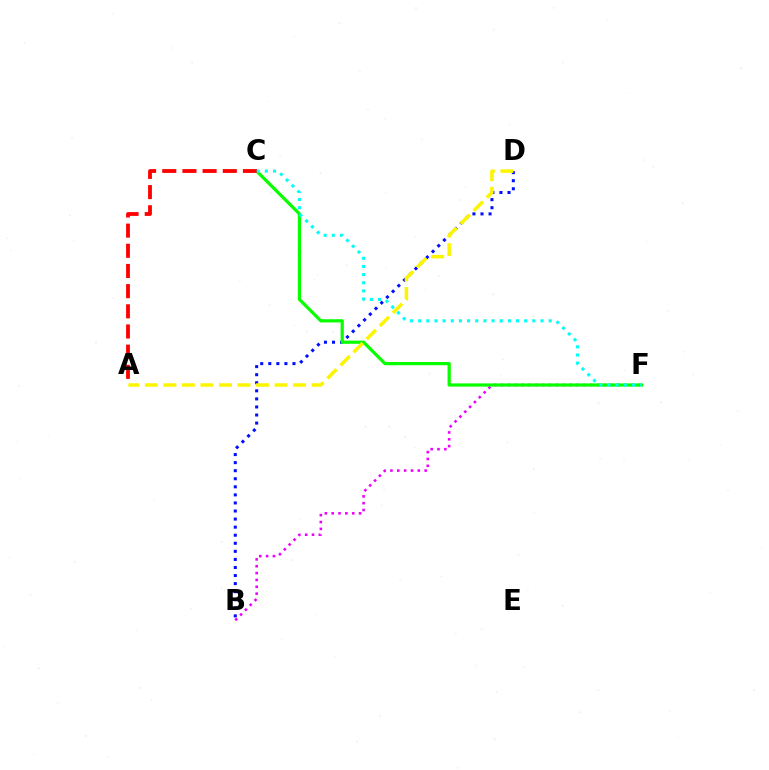{('B', 'D'): [{'color': '#0010ff', 'line_style': 'dotted', 'thickness': 2.19}], ('B', 'F'): [{'color': '#ee00ff', 'line_style': 'dotted', 'thickness': 1.86}], ('C', 'F'): [{'color': '#08ff00', 'line_style': 'solid', 'thickness': 2.31}, {'color': '#00fff6', 'line_style': 'dotted', 'thickness': 2.22}], ('A', 'C'): [{'color': '#ff0000', 'line_style': 'dashed', 'thickness': 2.74}], ('A', 'D'): [{'color': '#fcf500', 'line_style': 'dashed', 'thickness': 2.52}]}